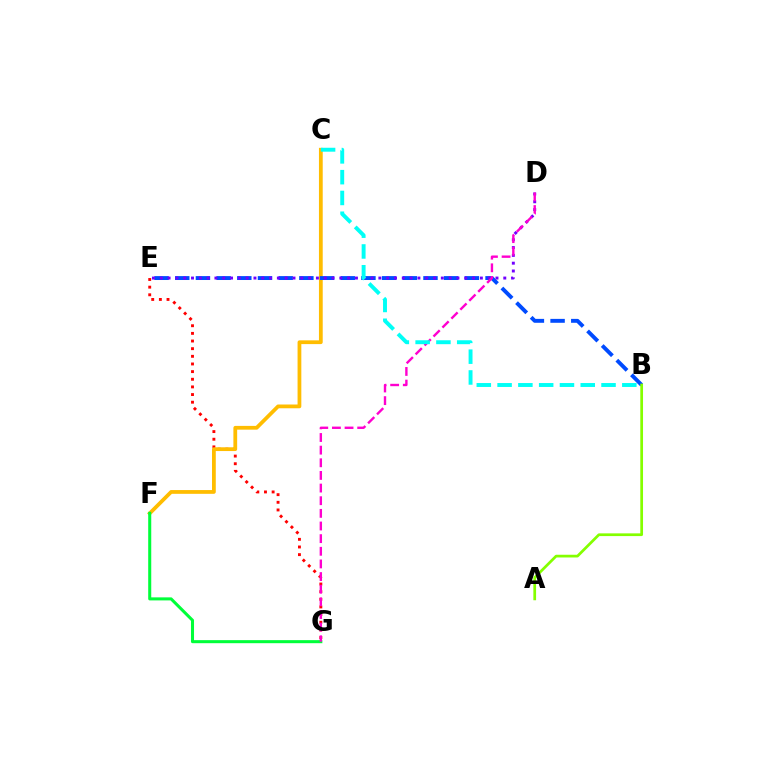{('E', 'G'): [{'color': '#ff0000', 'line_style': 'dotted', 'thickness': 2.08}], ('C', 'F'): [{'color': '#ffbd00', 'line_style': 'solid', 'thickness': 2.71}], ('B', 'E'): [{'color': '#004bff', 'line_style': 'dashed', 'thickness': 2.81}], ('F', 'G'): [{'color': '#00ff39', 'line_style': 'solid', 'thickness': 2.19}], ('D', 'E'): [{'color': '#7200ff', 'line_style': 'dotted', 'thickness': 2.12}], ('D', 'G'): [{'color': '#ff00cf', 'line_style': 'dashed', 'thickness': 1.72}], ('B', 'C'): [{'color': '#00fff6', 'line_style': 'dashed', 'thickness': 2.82}], ('A', 'B'): [{'color': '#84ff00', 'line_style': 'solid', 'thickness': 1.96}]}